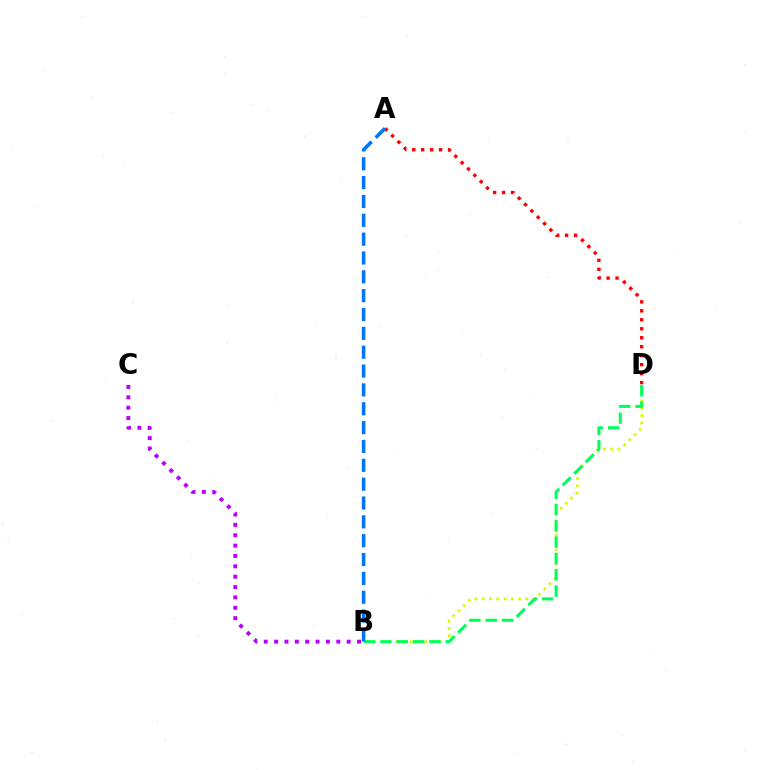{('B', 'D'): [{'color': '#d1ff00', 'line_style': 'dotted', 'thickness': 1.98}, {'color': '#00ff5c', 'line_style': 'dashed', 'thickness': 2.22}], ('A', 'D'): [{'color': '#ff0000', 'line_style': 'dotted', 'thickness': 2.44}], ('B', 'C'): [{'color': '#b900ff', 'line_style': 'dotted', 'thickness': 2.82}], ('A', 'B'): [{'color': '#0074ff', 'line_style': 'dashed', 'thickness': 2.56}]}